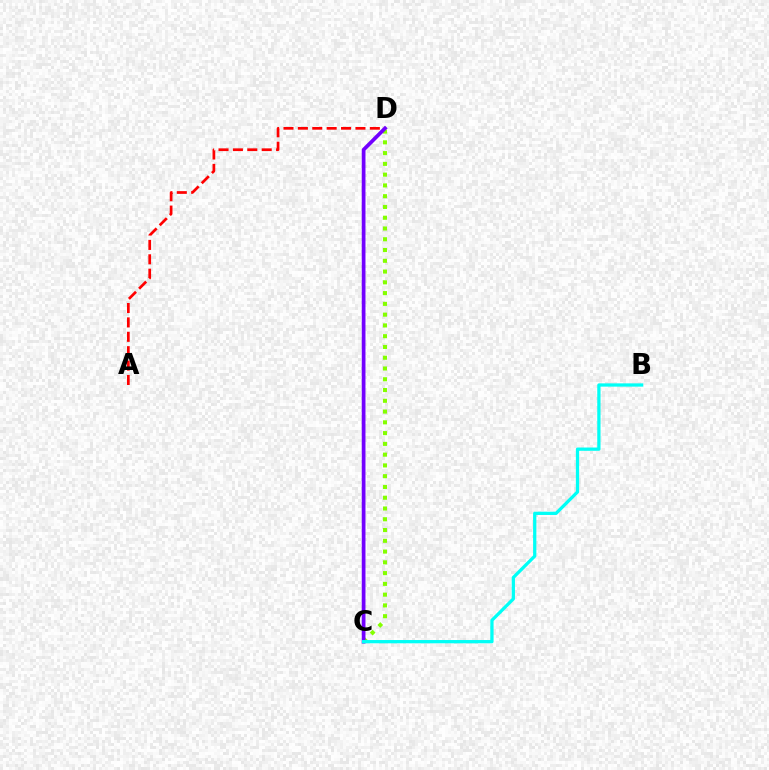{('A', 'D'): [{'color': '#ff0000', 'line_style': 'dashed', 'thickness': 1.96}], ('C', 'D'): [{'color': '#84ff00', 'line_style': 'dotted', 'thickness': 2.93}, {'color': '#7200ff', 'line_style': 'solid', 'thickness': 2.68}], ('B', 'C'): [{'color': '#00fff6', 'line_style': 'solid', 'thickness': 2.35}]}